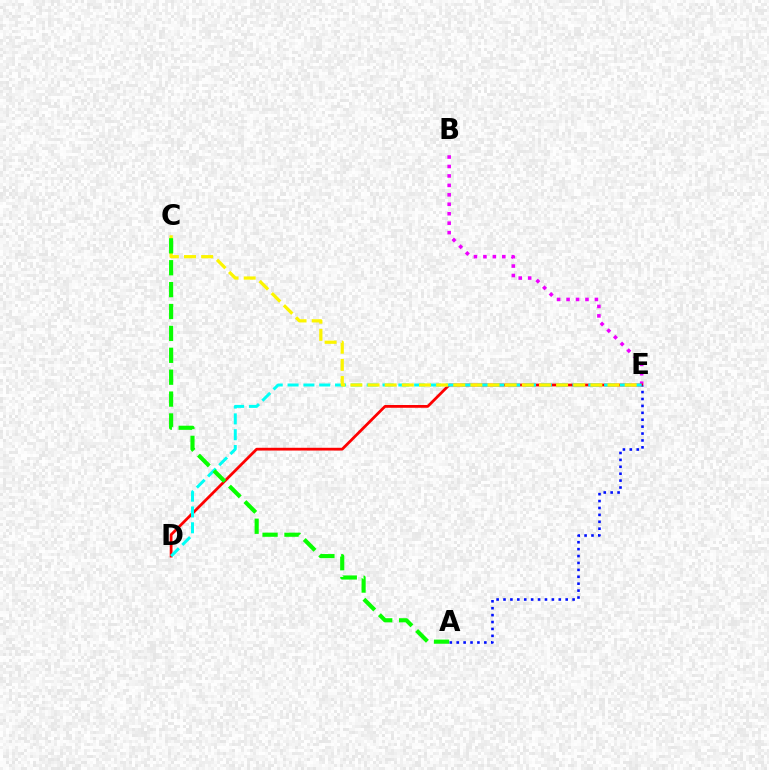{('B', 'E'): [{'color': '#ee00ff', 'line_style': 'dotted', 'thickness': 2.57}], ('D', 'E'): [{'color': '#ff0000', 'line_style': 'solid', 'thickness': 1.99}, {'color': '#00fff6', 'line_style': 'dashed', 'thickness': 2.15}], ('A', 'E'): [{'color': '#0010ff', 'line_style': 'dotted', 'thickness': 1.88}], ('C', 'E'): [{'color': '#fcf500', 'line_style': 'dashed', 'thickness': 2.33}], ('A', 'C'): [{'color': '#08ff00', 'line_style': 'dashed', 'thickness': 2.97}]}